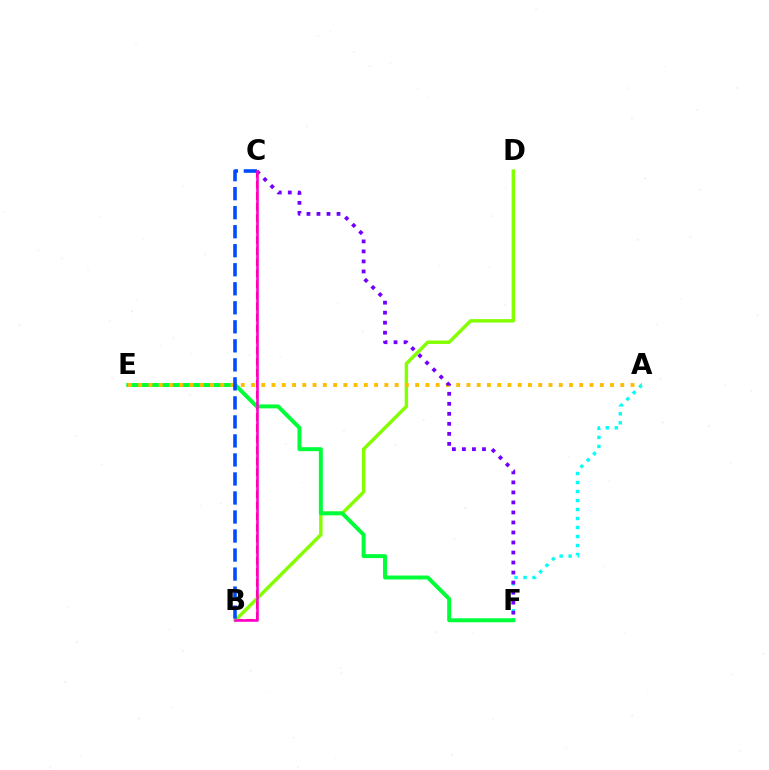{('B', 'C'): [{'color': '#ff0000', 'line_style': 'dashed', 'thickness': 1.5}, {'color': '#004bff', 'line_style': 'dashed', 'thickness': 2.58}, {'color': '#ff00cf', 'line_style': 'solid', 'thickness': 1.88}], ('B', 'D'): [{'color': '#84ff00', 'line_style': 'solid', 'thickness': 2.48}], ('A', 'F'): [{'color': '#00fff6', 'line_style': 'dotted', 'thickness': 2.44}], ('E', 'F'): [{'color': '#00ff39', 'line_style': 'solid', 'thickness': 2.85}], ('A', 'E'): [{'color': '#ffbd00', 'line_style': 'dotted', 'thickness': 2.79}], ('C', 'F'): [{'color': '#7200ff', 'line_style': 'dotted', 'thickness': 2.72}]}